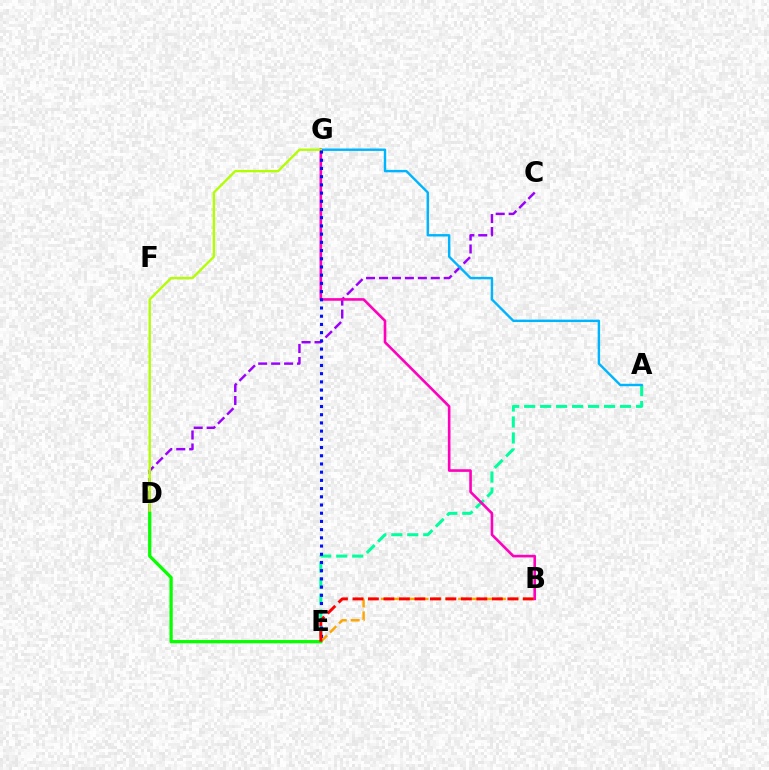{('A', 'E'): [{'color': '#00ff9d', 'line_style': 'dashed', 'thickness': 2.17}], ('C', 'D'): [{'color': '#9b00ff', 'line_style': 'dashed', 'thickness': 1.76}], ('A', 'G'): [{'color': '#00b5ff', 'line_style': 'solid', 'thickness': 1.74}], ('B', 'G'): [{'color': '#ff00bd', 'line_style': 'solid', 'thickness': 1.88}], ('D', 'G'): [{'color': '#b3ff00', 'line_style': 'solid', 'thickness': 1.69}], ('B', 'E'): [{'color': '#ffa500', 'line_style': 'dashed', 'thickness': 1.75}, {'color': '#ff0000', 'line_style': 'dashed', 'thickness': 2.1}], ('D', 'E'): [{'color': '#08ff00', 'line_style': 'solid', 'thickness': 2.35}], ('E', 'G'): [{'color': '#0010ff', 'line_style': 'dotted', 'thickness': 2.23}]}